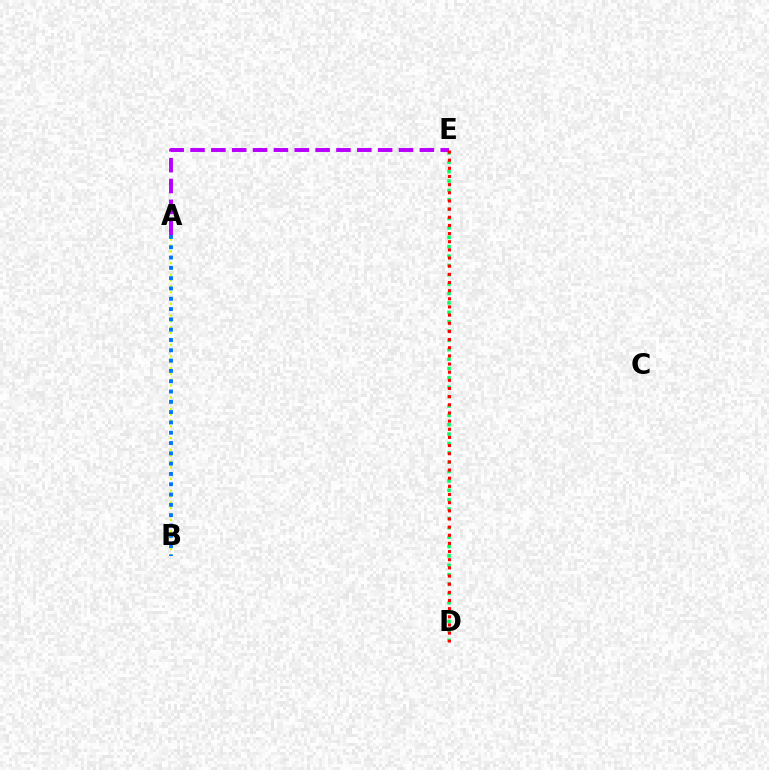{('D', 'E'): [{'color': '#00ff5c', 'line_style': 'dotted', 'thickness': 2.55}, {'color': '#ff0000', 'line_style': 'dotted', 'thickness': 2.22}], ('A', 'E'): [{'color': '#b900ff', 'line_style': 'dashed', 'thickness': 2.83}], ('A', 'B'): [{'color': '#d1ff00', 'line_style': 'dotted', 'thickness': 1.59}, {'color': '#0074ff', 'line_style': 'dotted', 'thickness': 2.8}]}